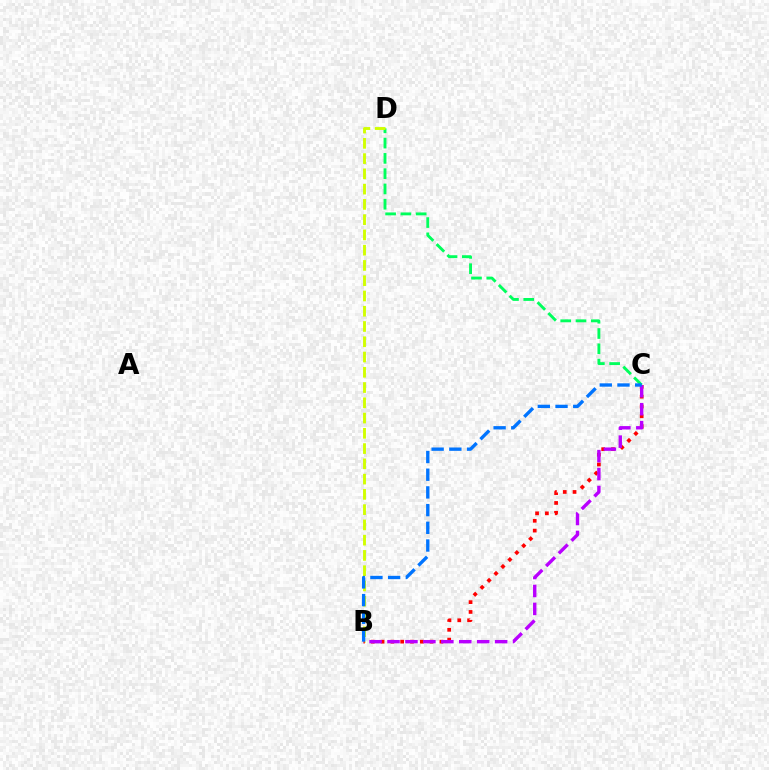{('C', 'D'): [{'color': '#00ff5c', 'line_style': 'dashed', 'thickness': 2.08}], ('B', 'D'): [{'color': '#d1ff00', 'line_style': 'dashed', 'thickness': 2.07}], ('B', 'C'): [{'color': '#ff0000', 'line_style': 'dotted', 'thickness': 2.67}, {'color': '#b900ff', 'line_style': 'dashed', 'thickness': 2.44}, {'color': '#0074ff', 'line_style': 'dashed', 'thickness': 2.4}]}